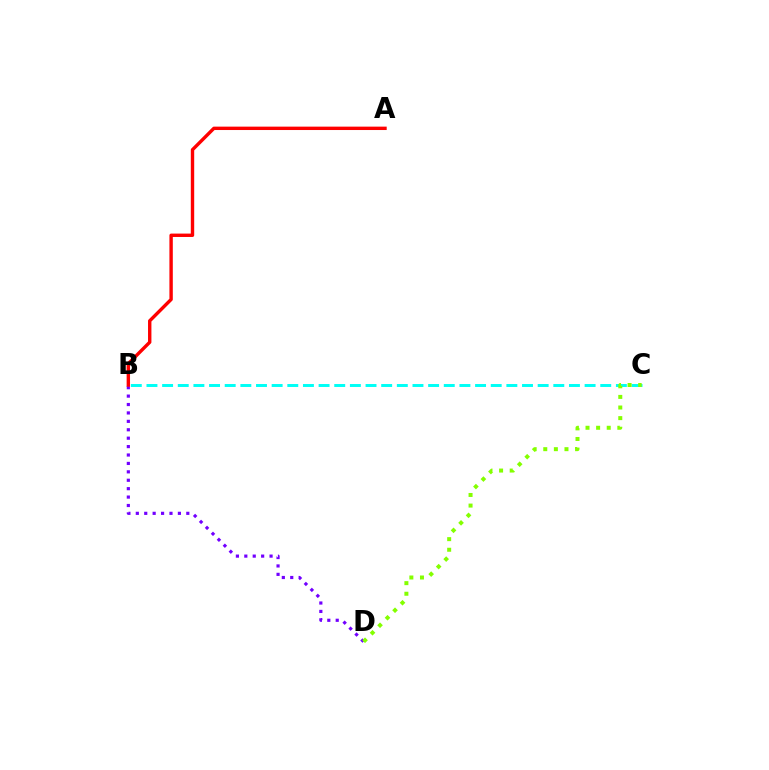{('B', 'C'): [{'color': '#00fff6', 'line_style': 'dashed', 'thickness': 2.13}], ('B', 'D'): [{'color': '#7200ff', 'line_style': 'dotted', 'thickness': 2.29}], ('C', 'D'): [{'color': '#84ff00', 'line_style': 'dotted', 'thickness': 2.88}], ('A', 'B'): [{'color': '#ff0000', 'line_style': 'solid', 'thickness': 2.44}]}